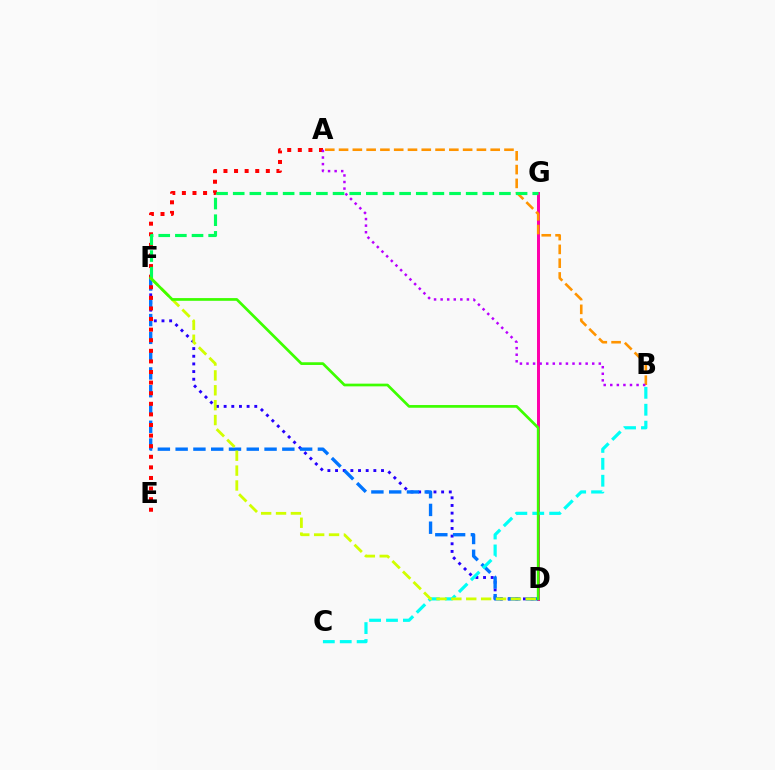{('D', 'F'): [{'color': '#2500ff', 'line_style': 'dotted', 'thickness': 2.08}, {'color': '#0074ff', 'line_style': 'dashed', 'thickness': 2.42}, {'color': '#d1ff00', 'line_style': 'dashed', 'thickness': 2.02}, {'color': '#3dff00', 'line_style': 'solid', 'thickness': 1.95}], ('D', 'G'): [{'color': '#ff00ac', 'line_style': 'solid', 'thickness': 2.15}], ('B', 'C'): [{'color': '#00fff6', 'line_style': 'dashed', 'thickness': 2.3}], ('A', 'E'): [{'color': '#ff0000', 'line_style': 'dotted', 'thickness': 2.88}], ('A', 'B'): [{'color': '#ff9400', 'line_style': 'dashed', 'thickness': 1.87}, {'color': '#b900ff', 'line_style': 'dotted', 'thickness': 1.79}], ('F', 'G'): [{'color': '#00ff5c', 'line_style': 'dashed', 'thickness': 2.26}]}